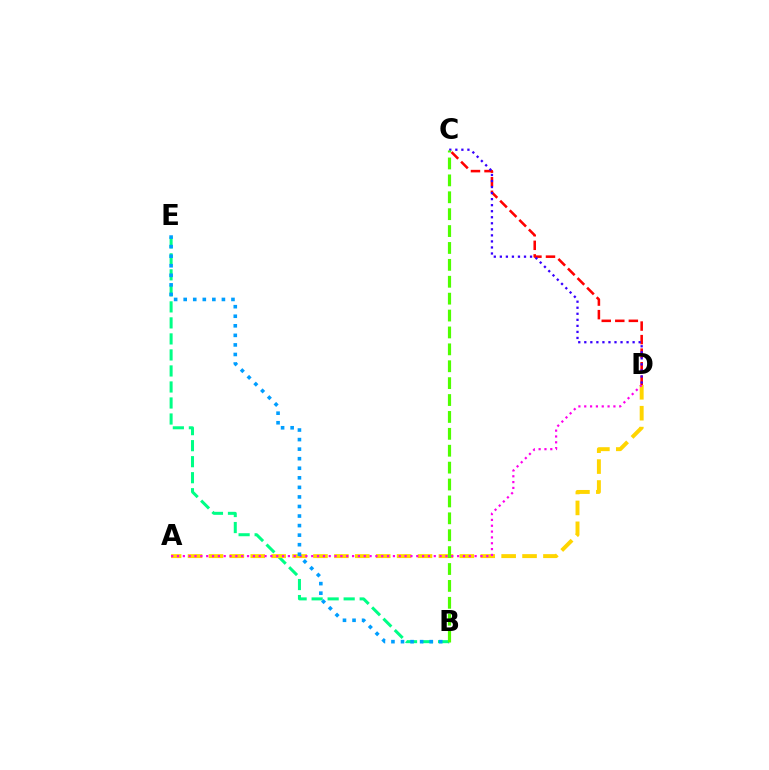{('B', 'E'): [{'color': '#00ff86', 'line_style': 'dashed', 'thickness': 2.18}, {'color': '#009eff', 'line_style': 'dotted', 'thickness': 2.6}], ('A', 'D'): [{'color': '#ffd500', 'line_style': 'dashed', 'thickness': 2.84}, {'color': '#ff00ed', 'line_style': 'dotted', 'thickness': 1.59}], ('C', 'D'): [{'color': '#ff0000', 'line_style': 'dashed', 'thickness': 1.84}, {'color': '#3700ff', 'line_style': 'dotted', 'thickness': 1.64}], ('B', 'C'): [{'color': '#4fff00', 'line_style': 'dashed', 'thickness': 2.3}]}